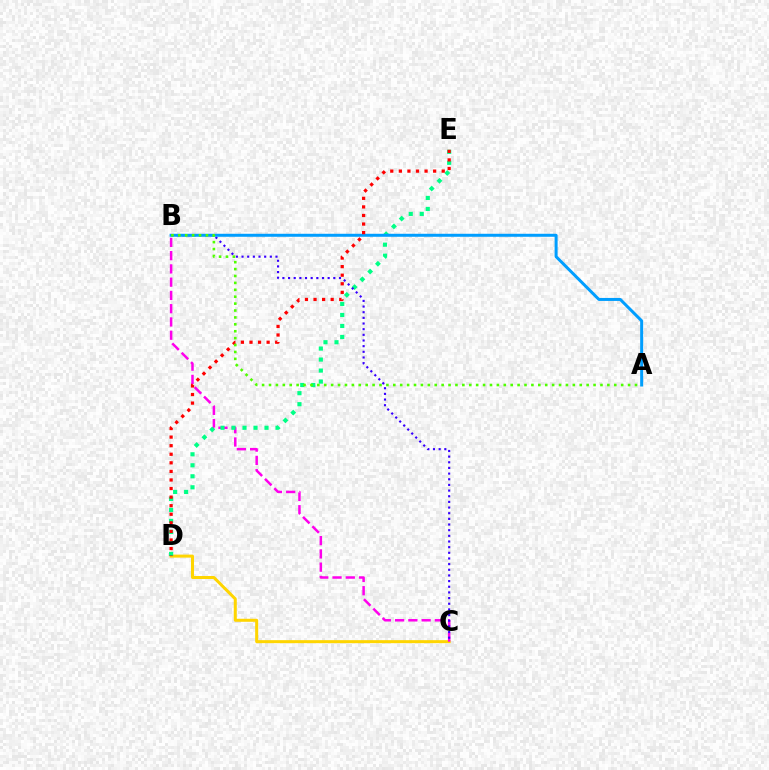{('C', 'D'): [{'color': '#ffd500', 'line_style': 'solid', 'thickness': 2.17}], ('B', 'C'): [{'color': '#ff00ed', 'line_style': 'dashed', 'thickness': 1.8}, {'color': '#3700ff', 'line_style': 'dotted', 'thickness': 1.54}], ('D', 'E'): [{'color': '#00ff86', 'line_style': 'dotted', 'thickness': 2.99}, {'color': '#ff0000', 'line_style': 'dotted', 'thickness': 2.33}], ('A', 'B'): [{'color': '#009eff', 'line_style': 'solid', 'thickness': 2.16}, {'color': '#4fff00', 'line_style': 'dotted', 'thickness': 1.88}]}